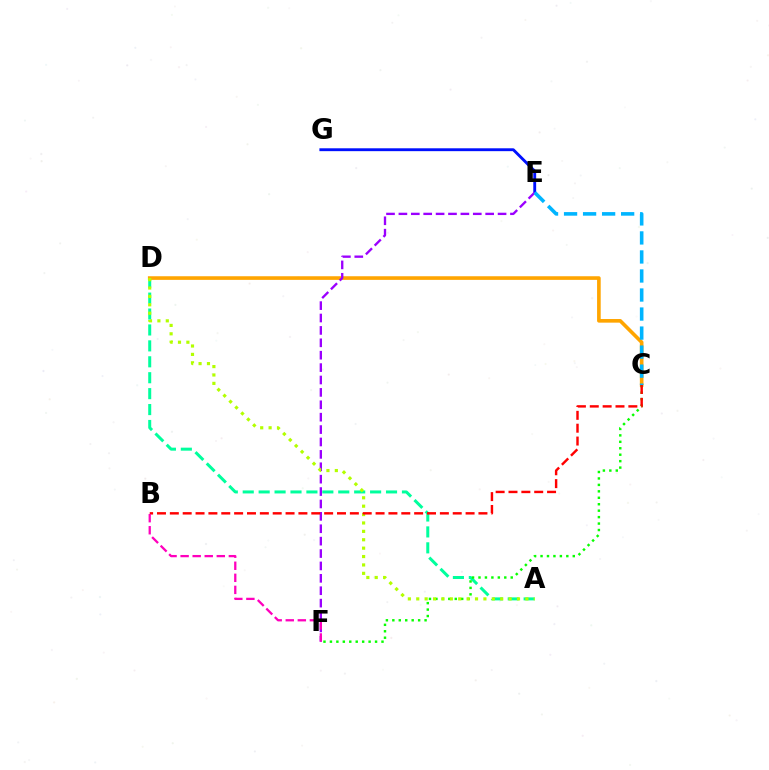{('E', 'G'): [{'color': '#0010ff', 'line_style': 'solid', 'thickness': 2.06}], ('A', 'D'): [{'color': '#00ff9d', 'line_style': 'dashed', 'thickness': 2.16}, {'color': '#b3ff00', 'line_style': 'dotted', 'thickness': 2.28}], ('C', 'D'): [{'color': '#ffa500', 'line_style': 'solid', 'thickness': 2.61}], ('E', 'F'): [{'color': '#9b00ff', 'line_style': 'dashed', 'thickness': 1.68}], ('C', 'F'): [{'color': '#08ff00', 'line_style': 'dotted', 'thickness': 1.75}], ('C', 'E'): [{'color': '#00b5ff', 'line_style': 'dashed', 'thickness': 2.59}], ('B', 'C'): [{'color': '#ff0000', 'line_style': 'dashed', 'thickness': 1.75}], ('B', 'F'): [{'color': '#ff00bd', 'line_style': 'dashed', 'thickness': 1.64}]}